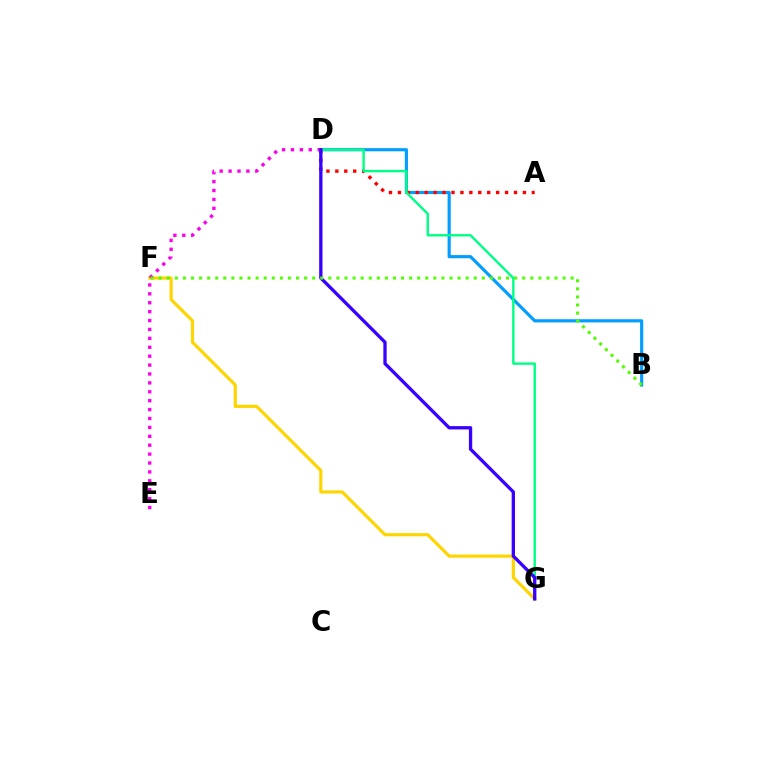{('B', 'D'): [{'color': '#009eff', 'line_style': 'solid', 'thickness': 2.27}], ('A', 'D'): [{'color': '#ff0000', 'line_style': 'dotted', 'thickness': 2.43}], ('F', 'G'): [{'color': '#ffd500', 'line_style': 'solid', 'thickness': 2.27}], ('D', 'E'): [{'color': '#ff00ed', 'line_style': 'dotted', 'thickness': 2.42}], ('D', 'G'): [{'color': '#00ff86', 'line_style': 'solid', 'thickness': 1.74}, {'color': '#3700ff', 'line_style': 'solid', 'thickness': 2.38}], ('B', 'F'): [{'color': '#4fff00', 'line_style': 'dotted', 'thickness': 2.19}]}